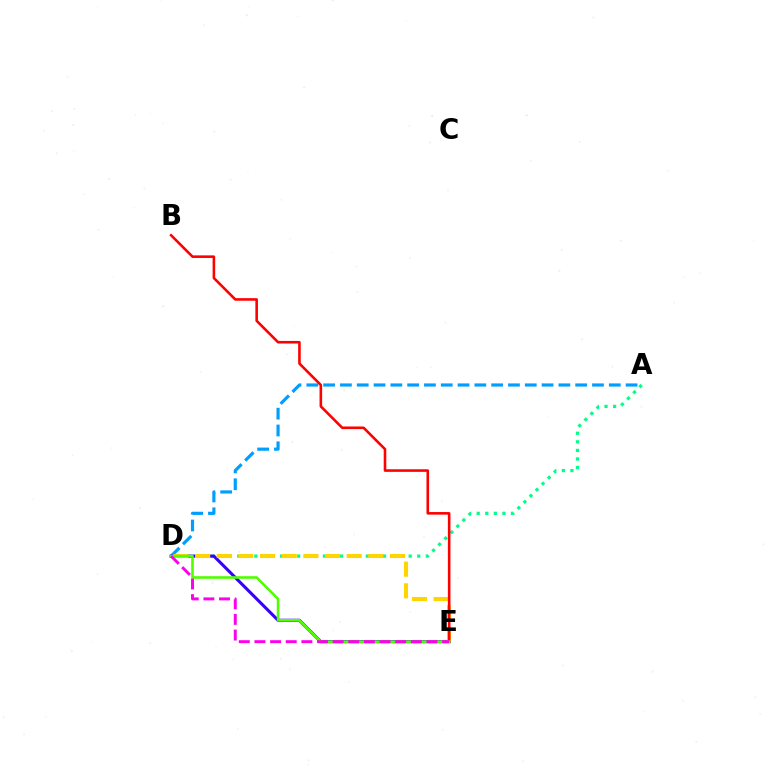{('A', 'D'): [{'color': '#00ff86', 'line_style': 'dotted', 'thickness': 2.33}, {'color': '#009eff', 'line_style': 'dashed', 'thickness': 2.28}], ('D', 'E'): [{'color': '#3700ff', 'line_style': 'solid', 'thickness': 2.21}, {'color': '#ffd500', 'line_style': 'dashed', 'thickness': 2.94}, {'color': '#4fff00', 'line_style': 'solid', 'thickness': 1.87}, {'color': '#ff00ed', 'line_style': 'dashed', 'thickness': 2.12}], ('B', 'E'): [{'color': '#ff0000', 'line_style': 'solid', 'thickness': 1.87}]}